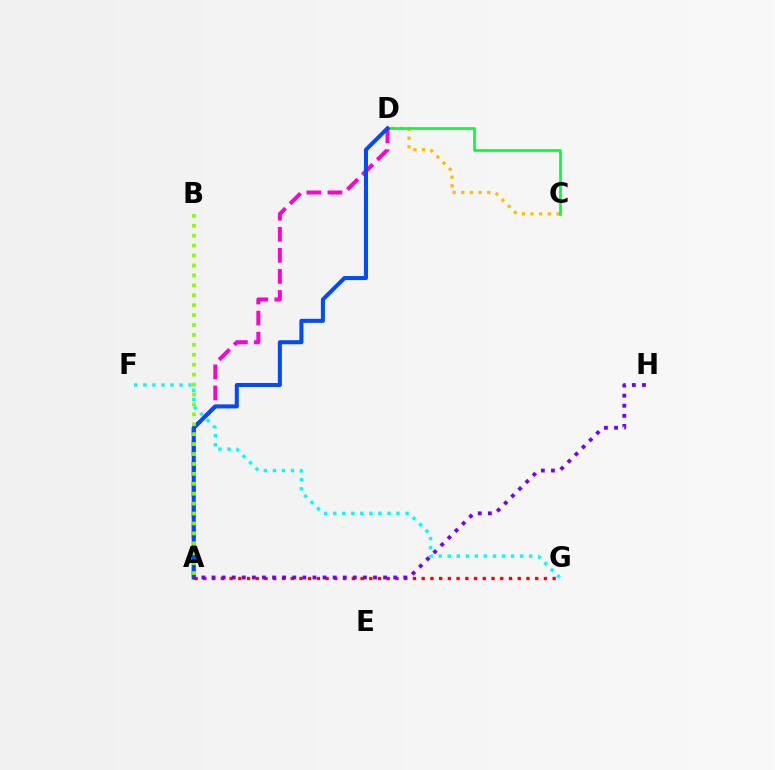{('A', 'G'): [{'color': '#ff0000', 'line_style': 'dotted', 'thickness': 2.37}], ('C', 'D'): [{'color': '#ffbd00', 'line_style': 'dotted', 'thickness': 2.36}, {'color': '#00ff39', 'line_style': 'solid', 'thickness': 1.95}], ('A', 'D'): [{'color': '#ff00cf', 'line_style': 'dashed', 'thickness': 2.86}, {'color': '#004bff', 'line_style': 'solid', 'thickness': 2.9}], ('A', 'B'): [{'color': '#84ff00', 'line_style': 'dotted', 'thickness': 2.7}], ('A', 'H'): [{'color': '#7200ff', 'line_style': 'dotted', 'thickness': 2.74}], ('F', 'G'): [{'color': '#00fff6', 'line_style': 'dotted', 'thickness': 2.46}]}